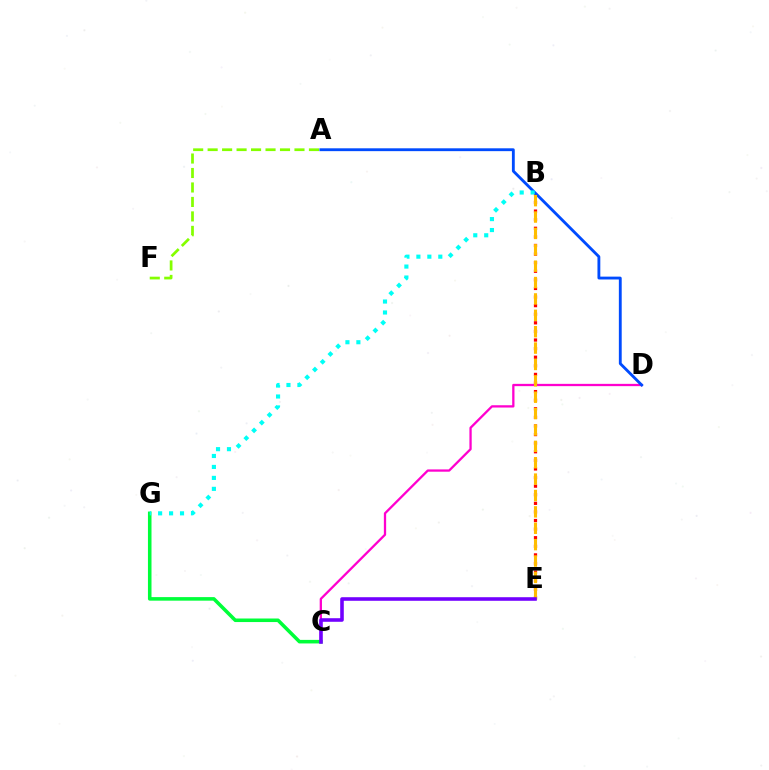{('C', 'D'): [{'color': '#ff00cf', 'line_style': 'solid', 'thickness': 1.65}], ('B', 'E'): [{'color': '#ff0000', 'line_style': 'dotted', 'thickness': 2.34}, {'color': '#ffbd00', 'line_style': 'dashed', 'thickness': 2.23}], ('C', 'G'): [{'color': '#00ff39', 'line_style': 'solid', 'thickness': 2.56}], ('A', 'D'): [{'color': '#004bff', 'line_style': 'solid', 'thickness': 2.05}], ('B', 'G'): [{'color': '#00fff6', 'line_style': 'dotted', 'thickness': 2.98}], ('A', 'F'): [{'color': '#84ff00', 'line_style': 'dashed', 'thickness': 1.97}], ('C', 'E'): [{'color': '#7200ff', 'line_style': 'solid', 'thickness': 2.58}]}